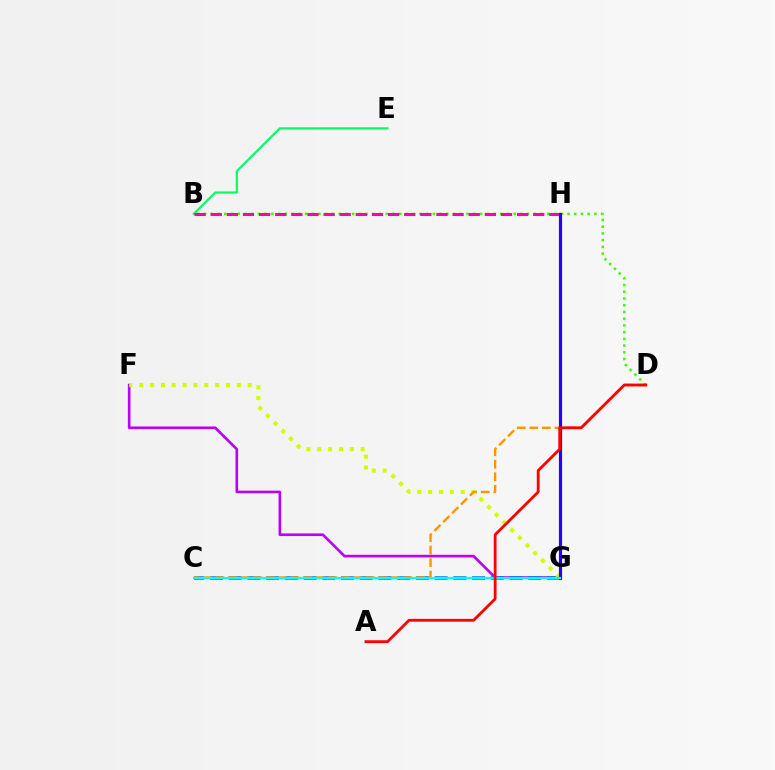{('B', 'E'): [{'color': '#00ff5c', 'line_style': 'solid', 'thickness': 1.54}], ('F', 'G'): [{'color': '#b900ff', 'line_style': 'solid', 'thickness': 1.9}, {'color': '#d1ff00', 'line_style': 'dotted', 'thickness': 2.95}], ('C', 'G'): [{'color': '#0074ff', 'line_style': 'dashed', 'thickness': 2.54}, {'color': '#00fff6', 'line_style': 'solid', 'thickness': 1.56}], ('B', 'D'): [{'color': '#3dff00', 'line_style': 'dotted', 'thickness': 1.83}], ('B', 'H'): [{'color': '#ff00ac', 'line_style': 'dashed', 'thickness': 2.19}], ('C', 'D'): [{'color': '#ff9400', 'line_style': 'dashed', 'thickness': 1.7}], ('G', 'H'): [{'color': '#2500ff', 'line_style': 'solid', 'thickness': 2.27}], ('A', 'D'): [{'color': '#ff0000', 'line_style': 'solid', 'thickness': 2.03}]}